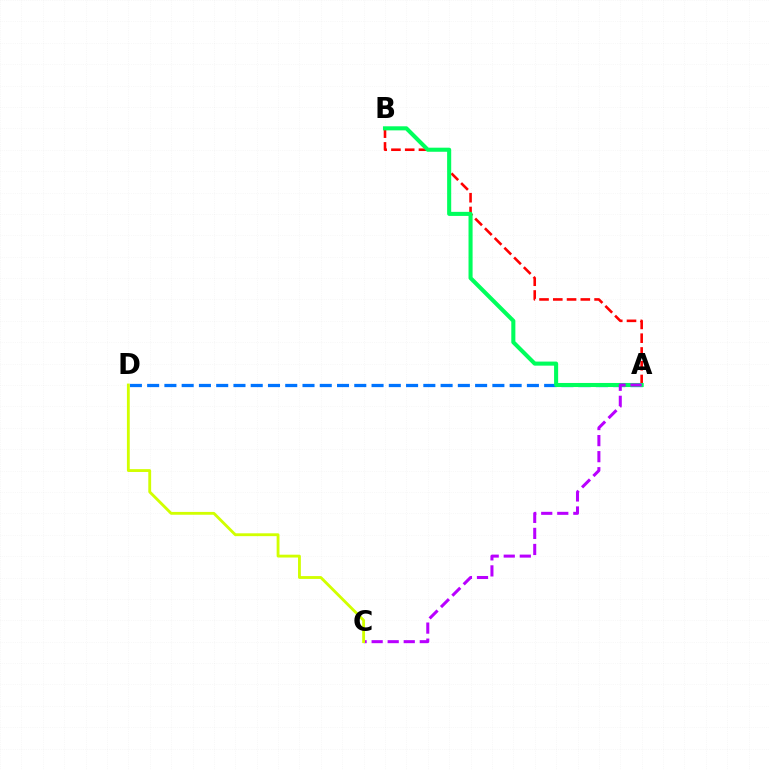{('A', 'D'): [{'color': '#0074ff', 'line_style': 'dashed', 'thickness': 2.34}], ('A', 'B'): [{'color': '#ff0000', 'line_style': 'dashed', 'thickness': 1.87}, {'color': '#00ff5c', 'line_style': 'solid', 'thickness': 2.93}], ('A', 'C'): [{'color': '#b900ff', 'line_style': 'dashed', 'thickness': 2.18}], ('C', 'D'): [{'color': '#d1ff00', 'line_style': 'solid', 'thickness': 2.04}]}